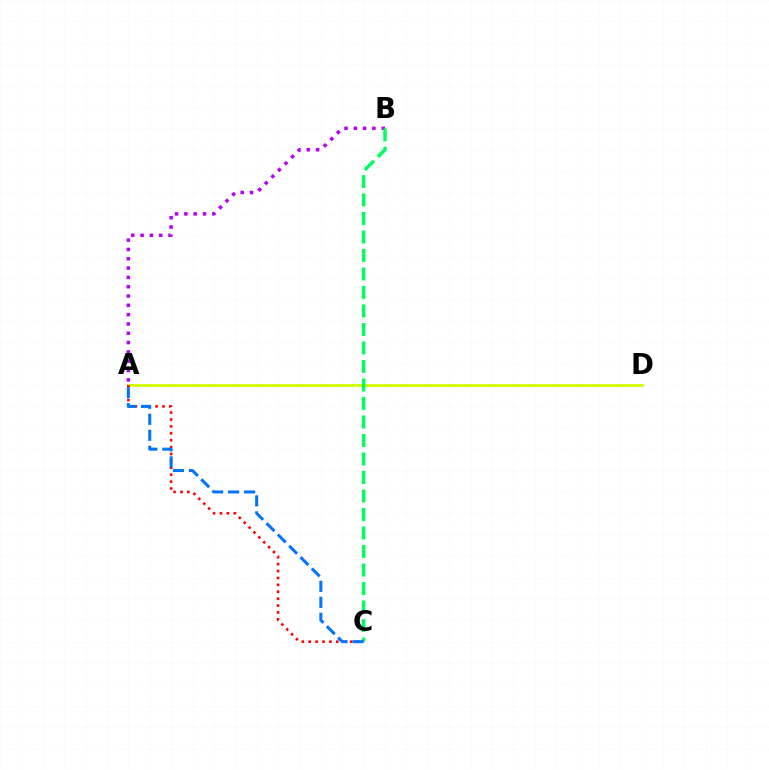{('A', 'D'): [{'color': '#d1ff00', 'line_style': 'solid', 'thickness': 2.01}], ('A', 'B'): [{'color': '#b900ff', 'line_style': 'dotted', 'thickness': 2.53}], ('A', 'C'): [{'color': '#ff0000', 'line_style': 'dotted', 'thickness': 1.88}, {'color': '#0074ff', 'line_style': 'dashed', 'thickness': 2.17}], ('B', 'C'): [{'color': '#00ff5c', 'line_style': 'dashed', 'thickness': 2.51}]}